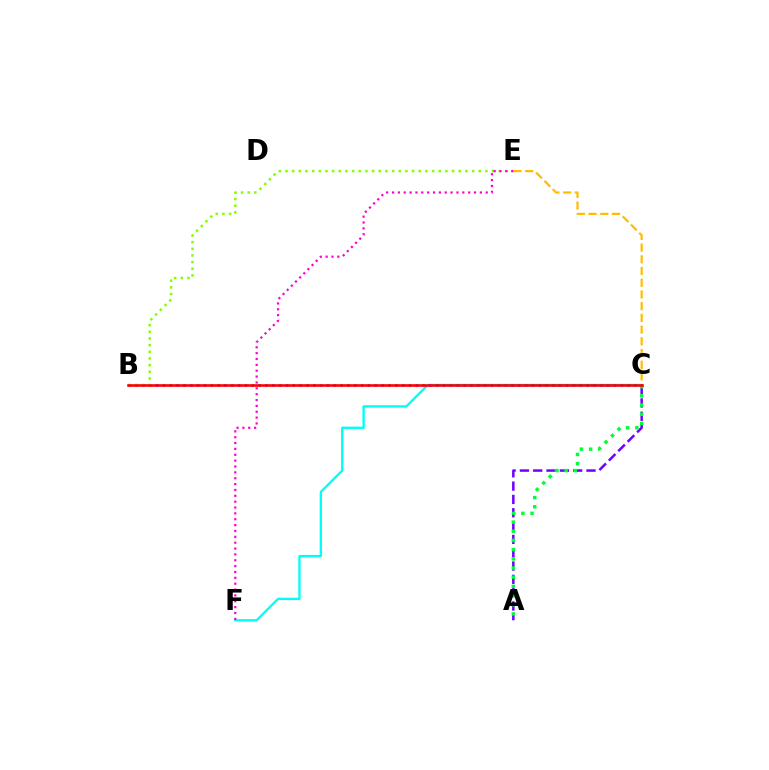{('C', 'F'): [{'color': '#00fff6', 'line_style': 'solid', 'thickness': 1.69}], ('C', 'E'): [{'color': '#ffbd00', 'line_style': 'dashed', 'thickness': 1.59}], ('A', 'C'): [{'color': '#7200ff', 'line_style': 'dashed', 'thickness': 1.81}, {'color': '#00ff39', 'line_style': 'dotted', 'thickness': 2.49}], ('B', 'C'): [{'color': '#004bff', 'line_style': 'dotted', 'thickness': 1.86}, {'color': '#ff0000', 'line_style': 'solid', 'thickness': 1.89}], ('B', 'E'): [{'color': '#84ff00', 'line_style': 'dotted', 'thickness': 1.81}], ('E', 'F'): [{'color': '#ff00cf', 'line_style': 'dotted', 'thickness': 1.59}]}